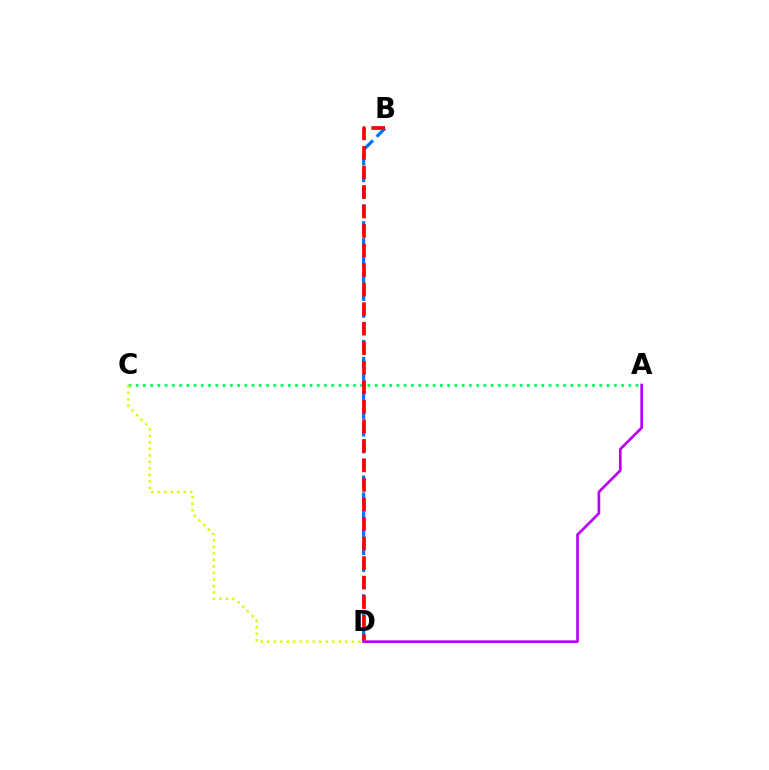{('A', 'C'): [{'color': '#00ff5c', 'line_style': 'dotted', 'thickness': 1.97}], ('C', 'D'): [{'color': '#d1ff00', 'line_style': 'dotted', 'thickness': 1.77}], ('B', 'D'): [{'color': '#0074ff', 'line_style': 'dashed', 'thickness': 2.3}, {'color': '#ff0000', 'line_style': 'dashed', 'thickness': 2.65}], ('A', 'D'): [{'color': '#b900ff', 'line_style': 'solid', 'thickness': 1.94}]}